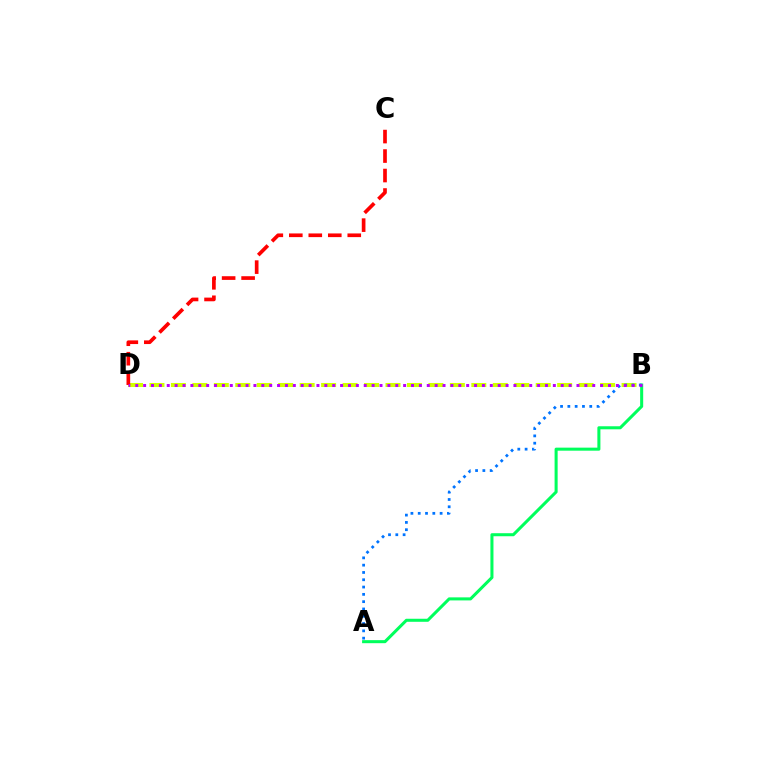{('B', 'D'): [{'color': '#d1ff00', 'line_style': 'dashed', 'thickness': 2.92}, {'color': '#b900ff', 'line_style': 'dotted', 'thickness': 2.14}], ('A', 'B'): [{'color': '#00ff5c', 'line_style': 'solid', 'thickness': 2.19}, {'color': '#0074ff', 'line_style': 'dotted', 'thickness': 1.98}], ('C', 'D'): [{'color': '#ff0000', 'line_style': 'dashed', 'thickness': 2.65}]}